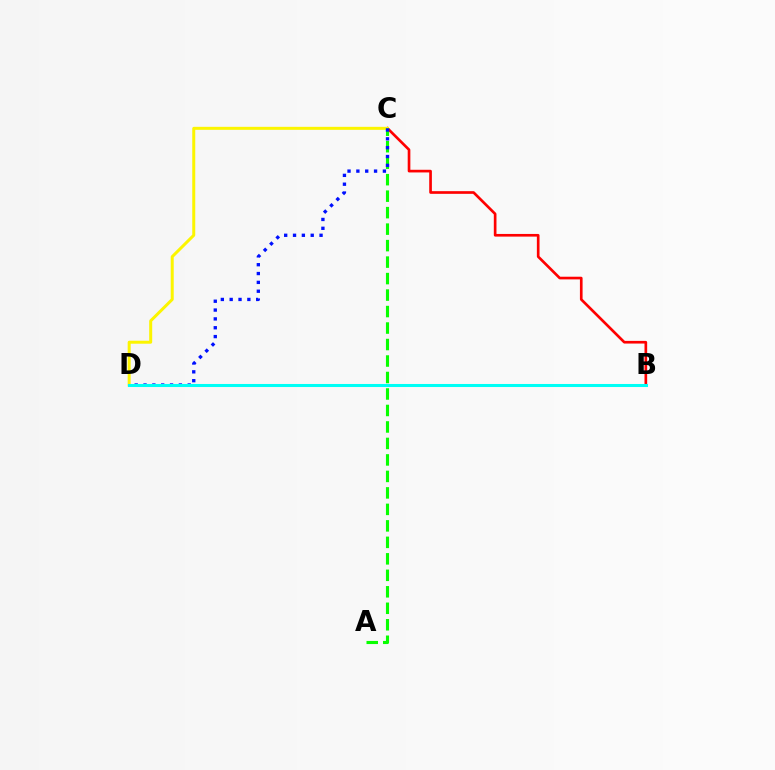{('B', 'D'): [{'color': '#ee00ff', 'line_style': 'dashed', 'thickness': 2.15}, {'color': '#00fff6', 'line_style': 'solid', 'thickness': 2.19}], ('B', 'C'): [{'color': '#ff0000', 'line_style': 'solid', 'thickness': 1.92}], ('C', 'D'): [{'color': '#fcf500', 'line_style': 'solid', 'thickness': 2.16}, {'color': '#0010ff', 'line_style': 'dotted', 'thickness': 2.4}], ('A', 'C'): [{'color': '#08ff00', 'line_style': 'dashed', 'thickness': 2.24}]}